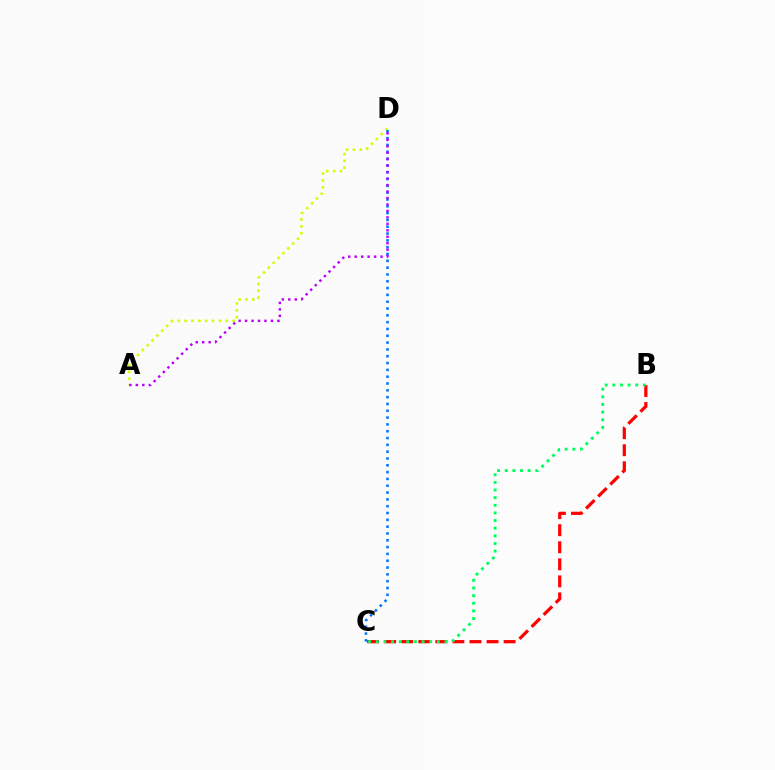{('B', 'C'): [{'color': '#ff0000', 'line_style': 'dashed', 'thickness': 2.32}, {'color': '#00ff5c', 'line_style': 'dotted', 'thickness': 2.08}], ('A', 'D'): [{'color': '#d1ff00', 'line_style': 'dotted', 'thickness': 1.86}, {'color': '#b900ff', 'line_style': 'dotted', 'thickness': 1.76}], ('C', 'D'): [{'color': '#0074ff', 'line_style': 'dotted', 'thickness': 1.85}]}